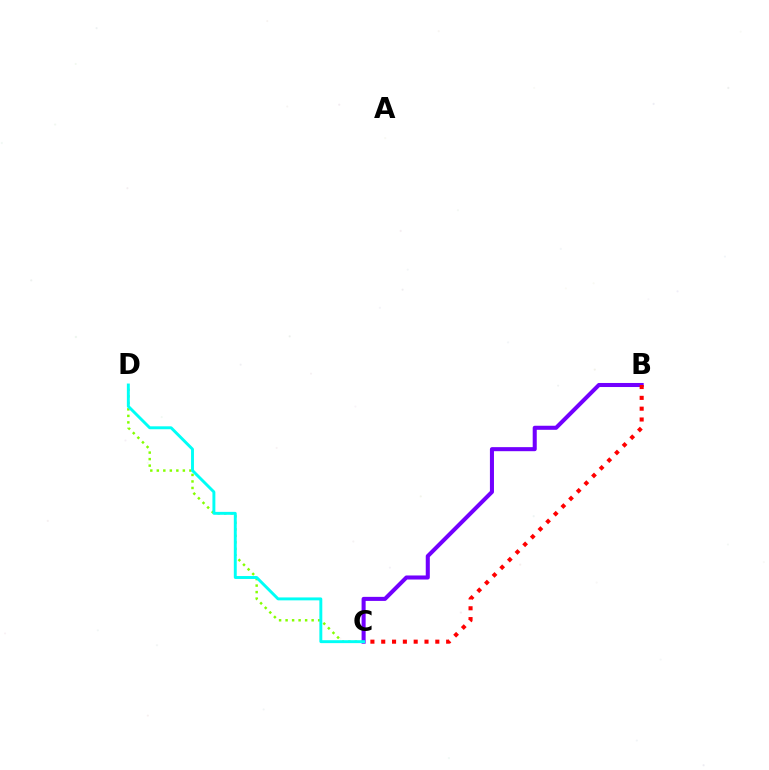{('C', 'D'): [{'color': '#84ff00', 'line_style': 'dotted', 'thickness': 1.77}, {'color': '#00fff6', 'line_style': 'solid', 'thickness': 2.1}], ('B', 'C'): [{'color': '#7200ff', 'line_style': 'solid', 'thickness': 2.92}, {'color': '#ff0000', 'line_style': 'dotted', 'thickness': 2.94}]}